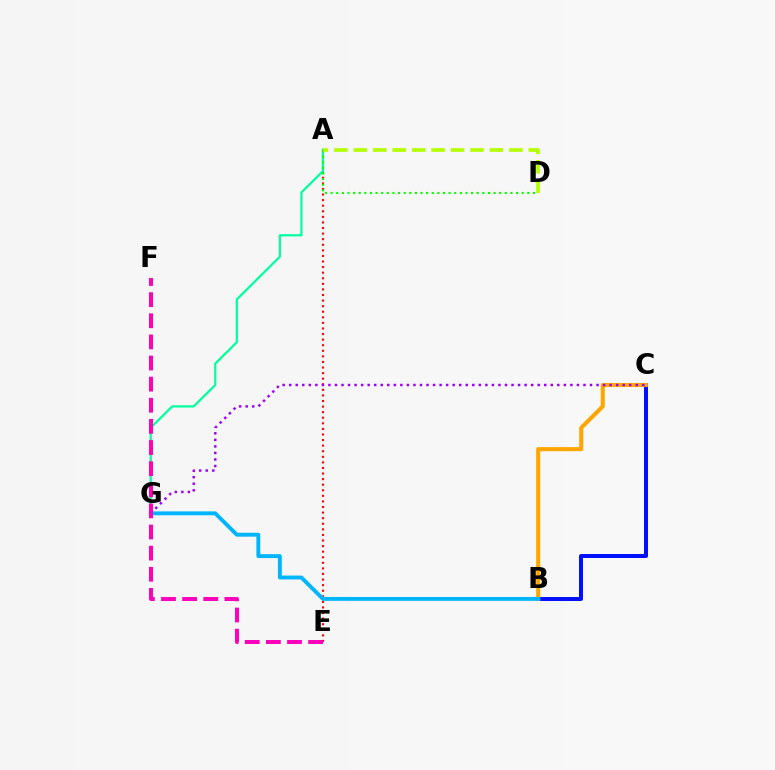{('A', 'E'): [{'color': '#ff0000', 'line_style': 'dotted', 'thickness': 1.52}], ('A', 'G'): [{'color': '#00ff9d', 'line_style': 'solid', 'thickness': 1.61}], ('A', 'D'): [{'color': '#08ff00', 'line_style': 'dotted', 'thickness': 1.53}, {'color': '#b3ff00', 'line_style': 'dashed', 'thickness': 2.64}], ('B', 'C'): [{'color': '#0010ff', 'line_style': 'solid', 'thickness': 2.87}, {'color': '#ffa500', 'line_style': 'solid', 'thickness': 2.93}], ('C', 'G'): [{'color': '#9b00ff', 'line_style': 'dotted', 'thickness': 1.78}], ('B', 'G'): [{'color': '#00b5ff', 'line_style': 'solid', 'thickness': 2.79}], ('E', 'F'): [{'color': '#ff00bd', 'line_style': 'dashed', 'thickness': 2.87}]}